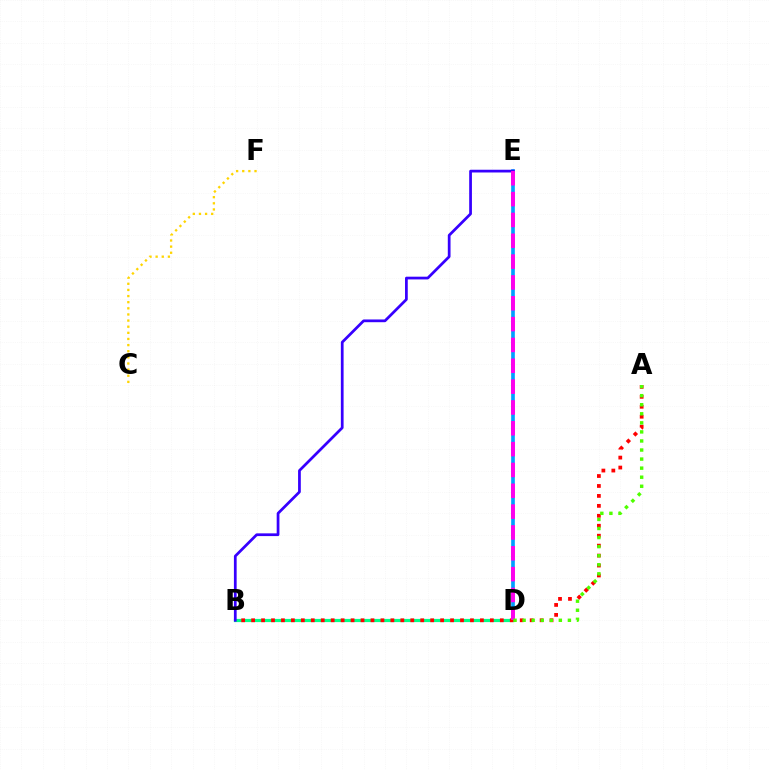{('C', 'F'): [{'color': '#ffd500', 'line_style': 'dotted', 'thickness': 1.67}], ('B', 'D'): [{'color': '#00ff86', 'line_style': 'solid', 'thickness': 2.31}], ('D', 'E'): [{'color': '#009eff', 'line_style': 'solid', 'thickness': 2.63}, {'color': '#ff00ed', 'line_style': 'dashed', 'thickness': 2.83}], ('B', 'E'): [{'color': '#3700ff', 'line_style': 'solid', 'thickness': 1.97}], ('A', 'B'): [{'color': '#ff0000', 'line_style': 'dotted', 'thickness': 2.7}], ('A', 'D'): [{'color': '#4fff00', 'line_style': 'dotted', 'thickness': 2.46}]}